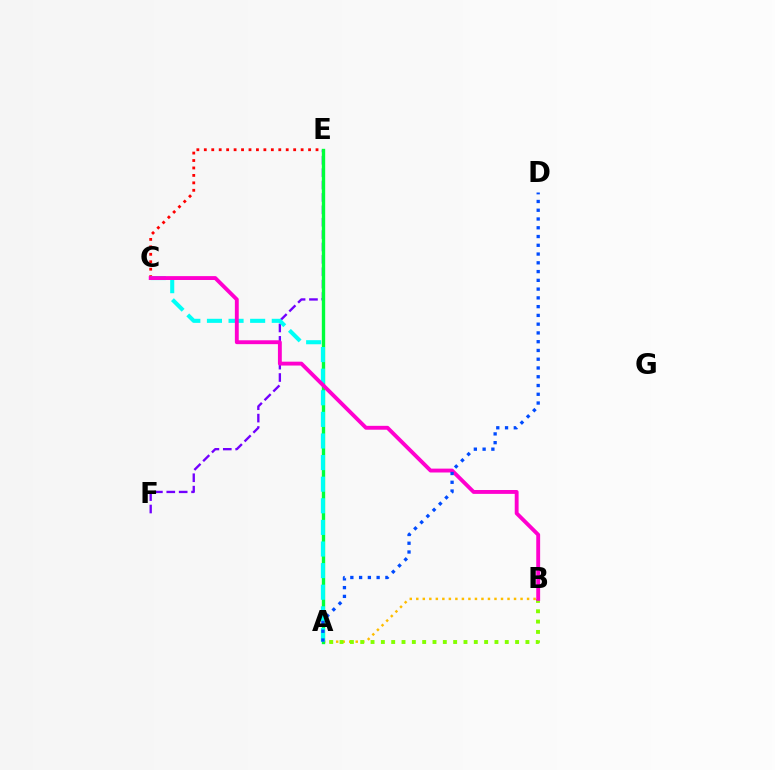{('C', 'E'): [{'color': '#ff0000', 'line_style': 'dotted', 'thickness': 2.02}], ('E', 'F'): [{'color': '#7200ff', 'line_style': 'dashed', 'thickness': 1.68}], ('A', 'B'): [{'color': '#ffbd00', 'line_style': 'dotted', 'thickness': 1.77}, {'color': '#84ff00', 'line_style': 'dotted', 'thickness': 2.81}], ('A', 'E'): [{'color': '#00ff39', 'line_style': 'solid', 'thickness': 2.42}], ('A', 'C'): [{'color': '#00fff6', 'line_style': 'dashed', 'thickness': 2.94}], ('B', 'C'): [{'color': '#ff00cf', 'line_style': 'solid', 'thickness': 2.79}], ('A', 'D'): [{'color': '#004bff', 'line_style': 'dotted', 'thickness': 2.38}]}